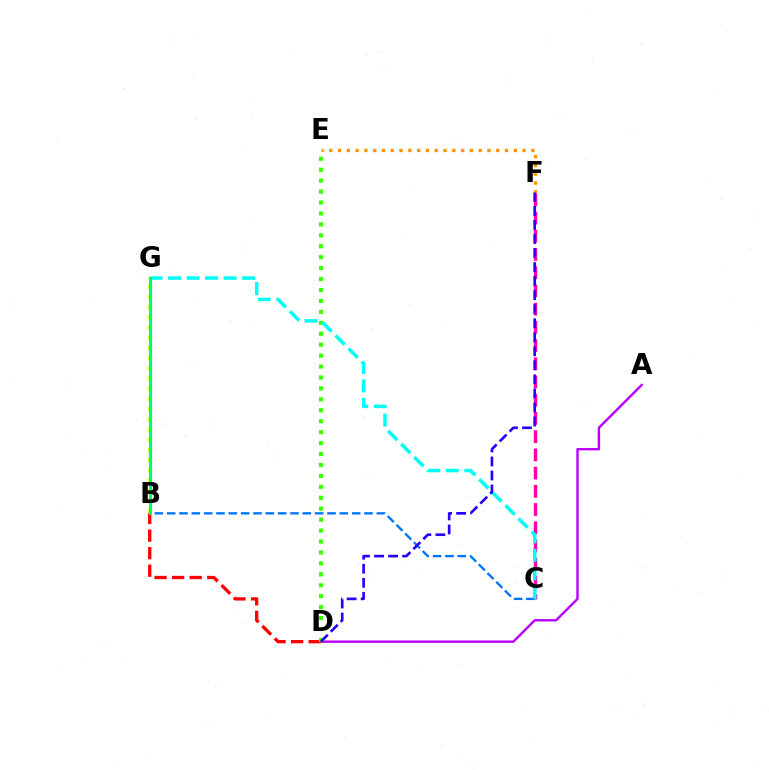{('C', 'F'): [{'color': '#ff00ac', 'line_style': 'dashed', 'thickness': 2.47}], ('B', 'C'): [{'color': '#0074ff', 'line_style': 'dashed', 'thickness': 1.68}], ('B', 'G'): [{'color': '#d1ff00', 'line_style': 'dotted', 'thickness': 2.77}, {'color': '#00ff5c', 'line_style': 'solid', 'thickness': 2.21}], ('A', 'D'): [{'color': '#b900ff', 'line_style': 'solid', 'thickness': 1.72}], ('E', 'F'): [{'color': '#ff9400', 'line_style': 'dotted', 'thickness': 2.39}], ('B', 'D'): [{'color': '#ff0000', 'line_style': 'dashed', 'thickness': 2.39}], ('D', 'E'): [{'color': '#3dff00', 'line_style': 'dotted', 'thickness': 2.97}], ('C', 'G'): [{'color': '#00fff6', 'line_style': 'dashed', 'thickness': 2.52}], ('D', 'F'): [{'color': '#2500ff', 'line_style': 'dashed', 'thickness': 1.91}]}